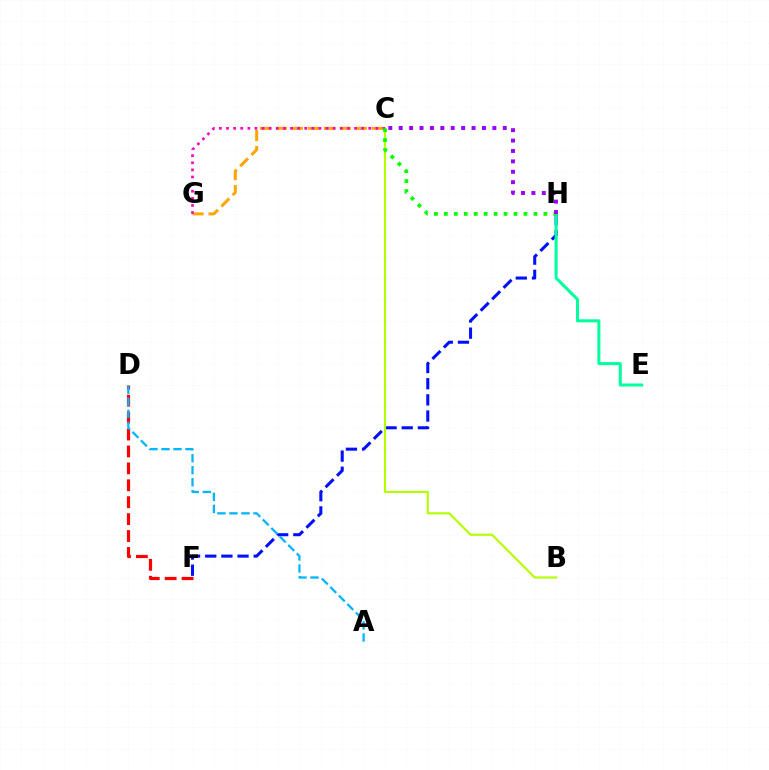{('F', 'H'): [{'color': '#0010ff', 'line_style': 'dashed', 'thickness': 2.2}], ('C', 'G'): [{'color': '#ffa500', 'line_style': 'dashed', 'thickness': 2.17}, {'color': '#ff00bd', 'line_style': 'dotted', 'thickness': 1.93}], ('E', 'H'): [{'color': '#00ff9d', 'line_style': 'solid', 'thickness': 2.18}], ('B', 'C'): [{'color': '#b3ff00', 'line_style': 'solid', 'thickness': 1.55}], ('C', 'H'): [{'color': '#08ff00', 'line_style': 'dotted', 'thickness': 2.7}, {'color': '#9b00ff', 'line_style': 'dotted', 'thickness': 2.83}], ('D', 'F'): [{'color': '#ff0000', 'line_style': 'dashed', 'thickness': 2.3}], ('A', 'D'): [{'color': '#00b5ff', 'line_style': 'dashed', 'thickness': 1.63}]}